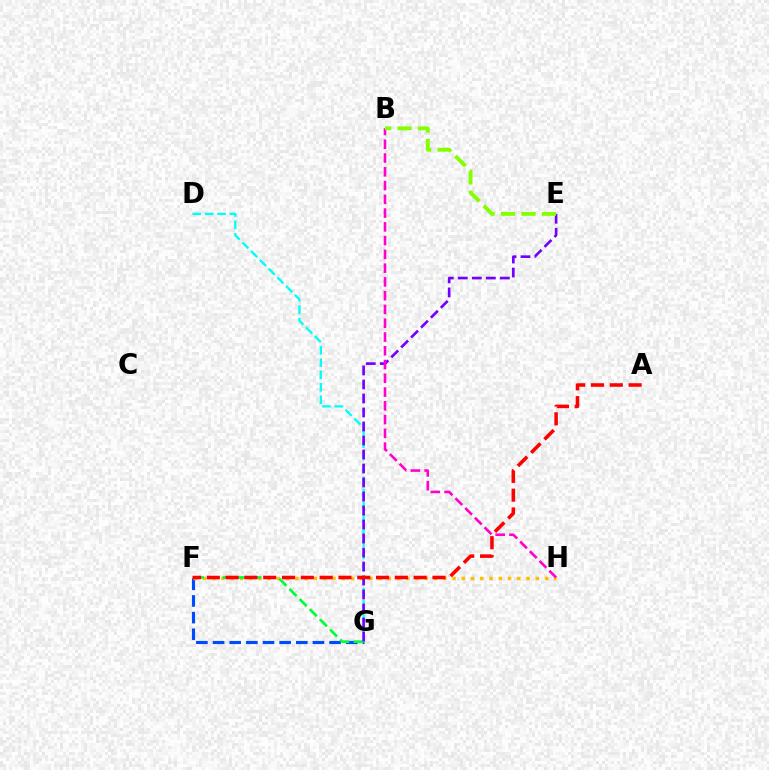{('F', 'G'): [{'color': '#004bff', 'line_style': 'dashed', 'thickness': 2.26}, {'color': '#00ff39', 'line_style': 'dashed', 'thickness': 1.95}], ('F', 'H'): [{'color': '#ffbd00', 'line_style': 'dotted', 'thickness': 2.51}], ('D', 'G'): [{'color': '#00fff6', 'line_style': 'dashed', 'thickness': 1.68}], ('E', 'G'): [{'color': '#7200ff', 'line_style': 'dashed', 'thickness': 1.9}], ('A', 'F'): [{'color': '#ff0000', 'line_style': 'dashed', 'thickness': 2.55}], ('B', 'H'): [{'color': '#ff00cf', 'line_style': 'dashed', 'thickness': 1.87}], ('B', 'E'): [{'color': '#84ff00', 'line_style': 'dashed', 'thickness': 2.78}]}